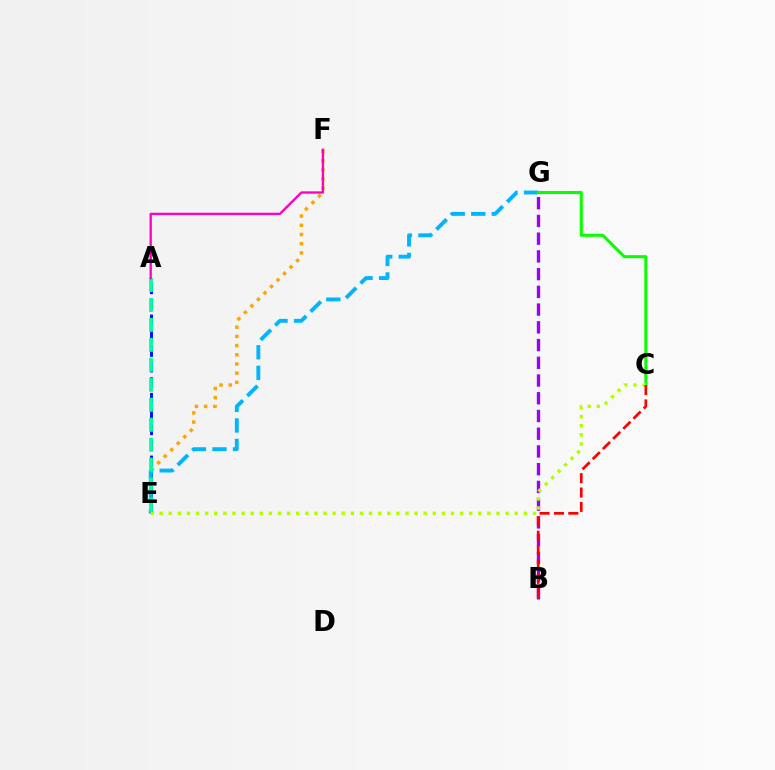{('A', 'E'): [{'color': '#0010ff', 'line_style': 'dashed', 'thickness': 2.13}, {'color': '#00ff9d', 'line_style': 'dashed', 'thickness': 2.71}], ('E', 'F'): [{'color': '#ffa500', 'line_style': 'dotted', 'thickness': 2.5}], ('E', 'G'): [{'color': '#00b5ff', 'line_style': 'dashed', 'thickness': 2.79}], ('C', 'G'): [{'color': '#08ff00', 'line_style': 'solid', 'thickness': 2.19}], ('B', 'G'): [{'color': '#9b00ff', 'line_style': 'dashed', 'thickness': 2.41}], ('C', 'E'): [{'color': '#b3ff00', 'line_style': 'dotted', 'thickness': 2.47}], ('B', 'C'): [{'color': '#ff0000', 'line_style': 'dashed', 'thickness': 1.95}], ('A', 'F'): [{'color': '#ff00bd', 'line_style': 'solid', 'thickness': 1.67}]}